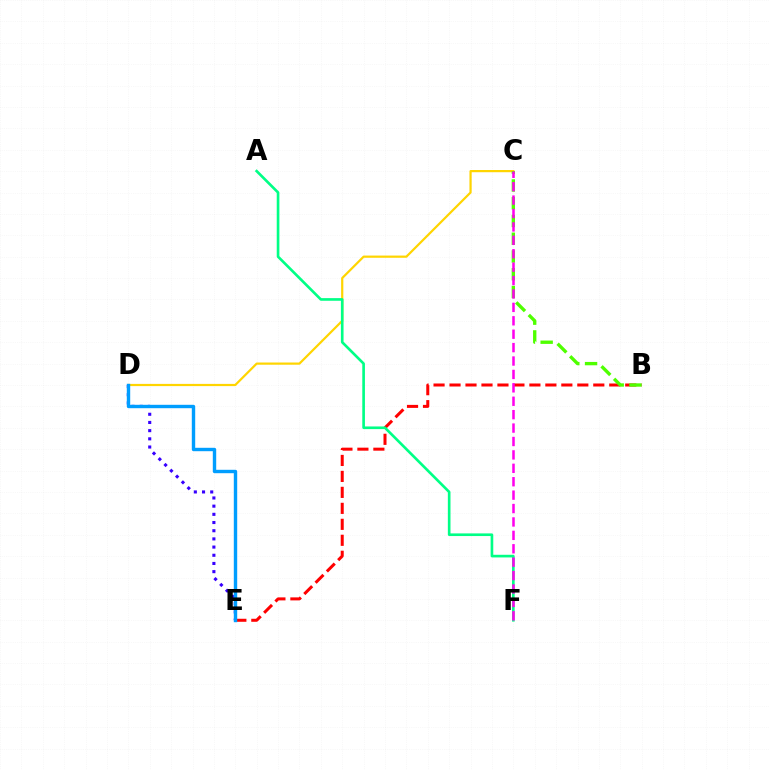{('C', 'D'): [{'color': '#ffd500', 'line_style': 'solid', 'thickness': 1.59}], ('B', 'E'): [{'color': '#ff0000', 'line_style': 'dashed', 'thickness': 2.17}], ('D', 'E'): [{'color': '#3700ff', 'line_style': 'dotted', 'thickness': 2.22}, {'color': '#009eff', 'line_style': 'solid', 'thickness': 2.44}], ('B', 'C'): [{'color': '#4fff00', 'line_style': 'dashed', 'thickness': 2.41}], ('A', 'F'): [{'color': '#00ff86', 'line_style': 'solid', 'thickness': 1.91}], ('C', 'F'): [{'color': '#ff00ed', 'line_style': 'dashed', 'thickness': 1.82}]}